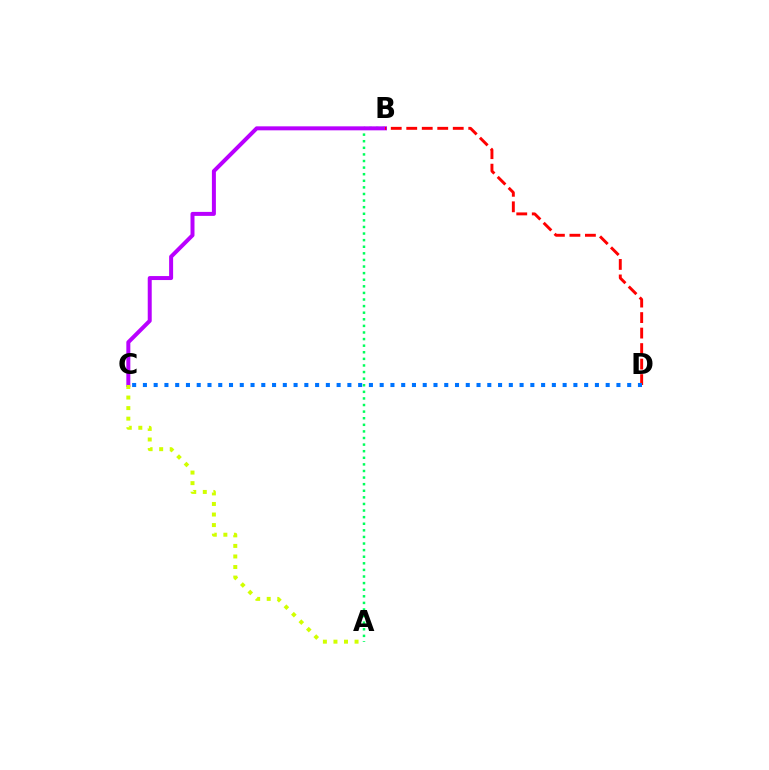{('A', 'B'): [{'color': '#00ff5c', 'line_style': 'dotted', 'thickness': 1.79}], ('B', 'C'): [{'color': '#b900ff', 'line_style': 'solid', 'thickness': 2.87}], ('B', 'D'): [{'color': '#ff0000', 'line_style': 'dashed', 'thickness': 2.11}], ('C', 'D'): [{'color': '#0074ff', 'line_style': 'dotted', 'thickness': 2.92}], ('A', 'C'): [{'color': '#d1ff00', 'line_style': 'dotted', 'thickness': 2.87}]}